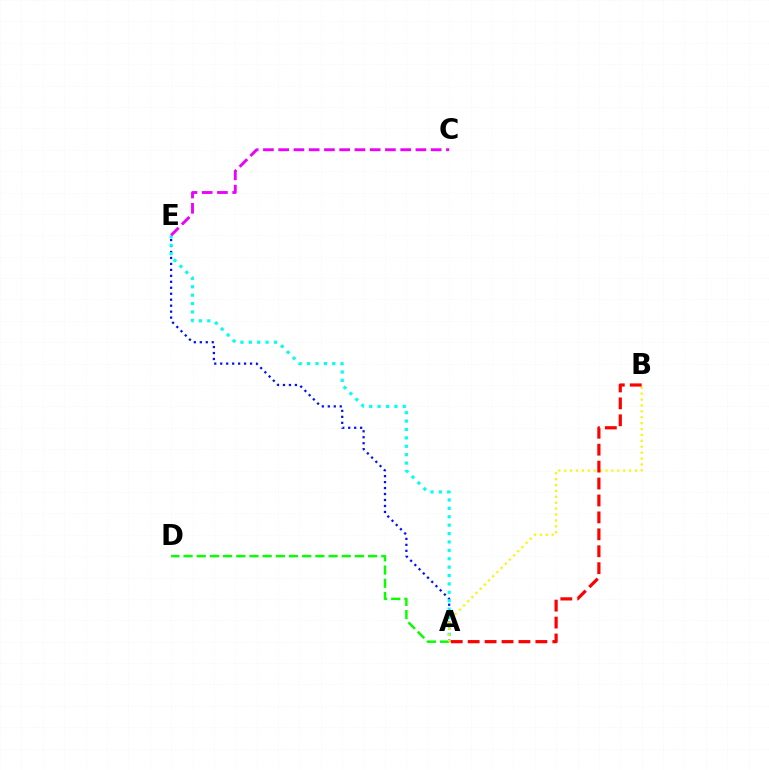{('A', 'E'): [{'color': '#0010ff', 'line_style': 'dotted', 'thickness': 1.62}, {'color': '#00fff6', 'line_style': 'dotted', 'thickness': 2.28}], ('A', 'D'): [{'color': '#08ff00', 'line_style': 'dashed', 'thickness': 1.79}], ('A', 'B'): [{'color': '#fcf500', 'line_style': 'dotted', 'thickness': 1.6}, {'color': '#ff0000', 'line_style': 'dashed', 'thickness': 2.3}], ('C', 'E'): [{'color': '#ee00ff', 'line_style': 'dashed', 'thickness': 2.07}]}